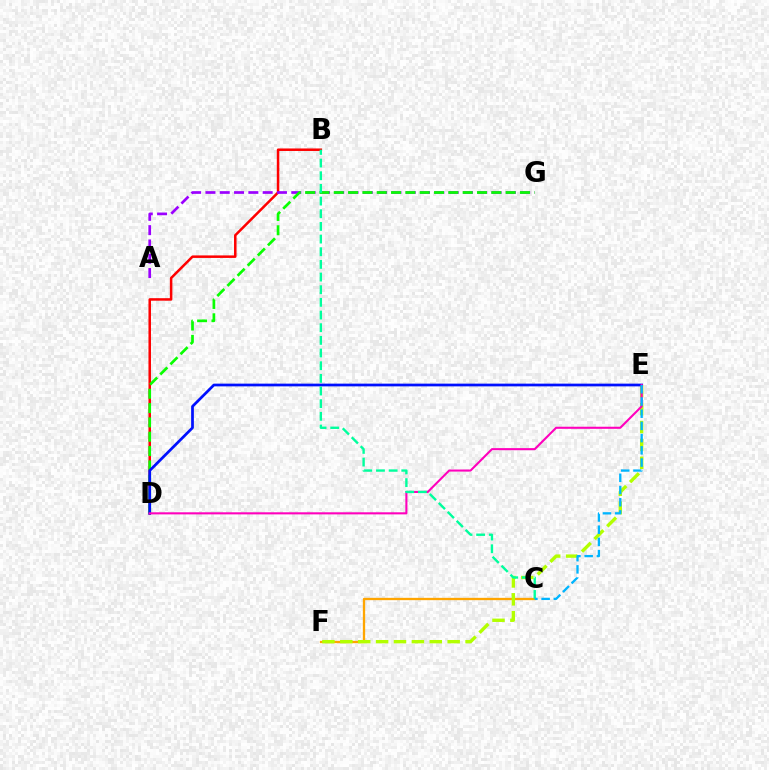{('C', 'F'): [{'color': '#ffa500', 'line_style': 'solid', 'thickness': 1.67}], ('B', 'D'): [{'color': '#ff0000', 'line_style': 'solid', 'thickness': 1.81}], ('E', 'F'): [{'color': '#b3ff00', 'line_style': 'dashed', 'thickness': 2.43}], ('A', 'G'): [{'color': '#9b00ff', 'line_style': 'dashed', 'thickness': 1.94}], ('D', 'G'): [{'color': '#08ff00', 'line_style': 'dashed', 'thickness': 1.95}], ('D', 'E'): [{'color': '#0010ff', 'line_style': 'solid', 'thickness': 1.96}, {'color': '#ff00bd', 'line_style': 'solid', 'thickness': 1.5}], ('B', 'C'): [{'color': '#00ff9d', 'line_style': 'dashed', 'thickness': 1.72}], ('C', 'E'): [{'color': '#00b5ff', 'line_style': 'dashed', 'thickness': 1.66}]}